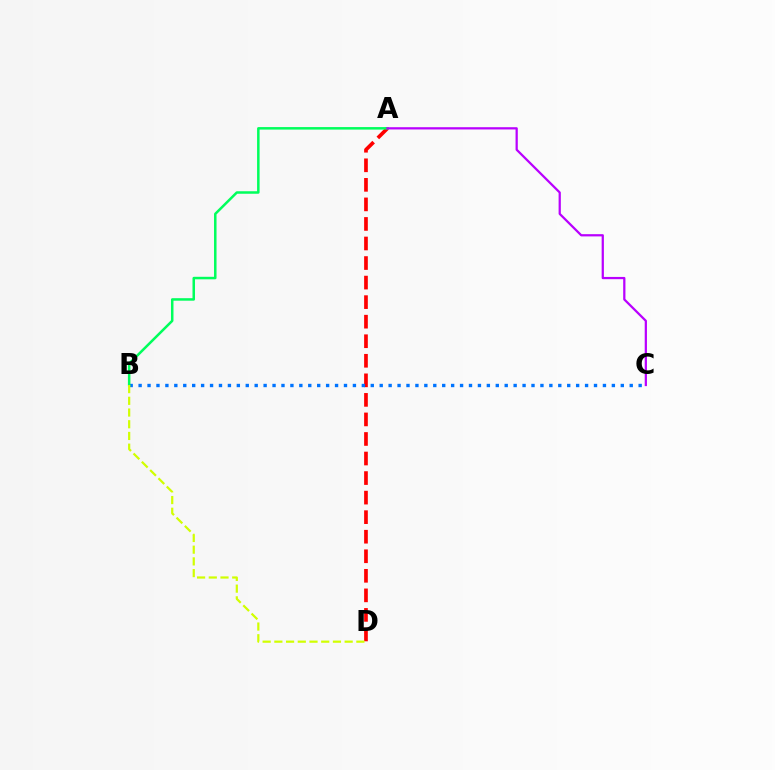{('A', 'D'): [{'color': '#ff0000', 'line_style': 'dashed', 'thickness': 2.66}], ('B', 'C'): [{'color': '#0074ff', 'line_style': 'dotted', 'thickness': 2.43}], ('A', 'B'): [{'color': '#00ff5c', 'line_style': 'solid', 'thickness': 1.81}], ('B', 'D'): [{'color': '#d1ff00', 'line_style': 'dashed', 'thickness': 1.59}], ('A', 'C'): [{'color': '#b900ff', 'line_style': 'solid', 'thickness': 1.61}]}